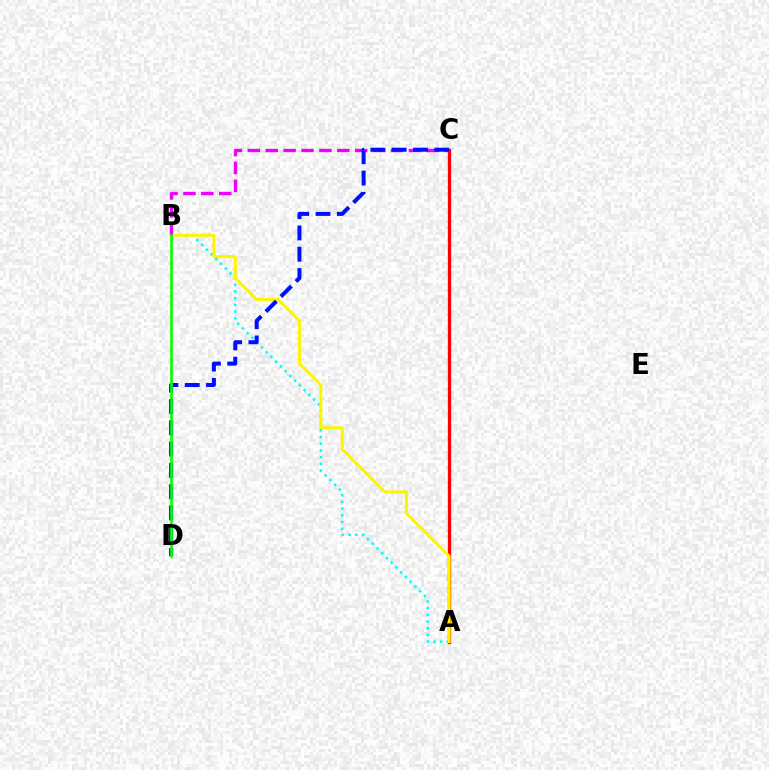{('A', 'B'): [{'color': '#00fff6', 'line_style': 'dotted', 'thickness': 1.82}, {'color': '#fcf500', 'line_style': 'solid', 'thickness': 2.16}], ('A', 'C'): [{'color': '#ff0000', 'line_style': 'solid', 'thickness': 2.38}], ('B', 'C'): [{'color': '#ee00ff', 'line_style': 'dashed', 'thickness': 2.43}], ('C', 'D'): [{'color': '#0010ff', 'line_style': 'dashed', 'thickness': 2.89}], ('B', 'D'): [{'color': '#08ff00', 'line_style': 'solid', 'thickness': 1.92}]}